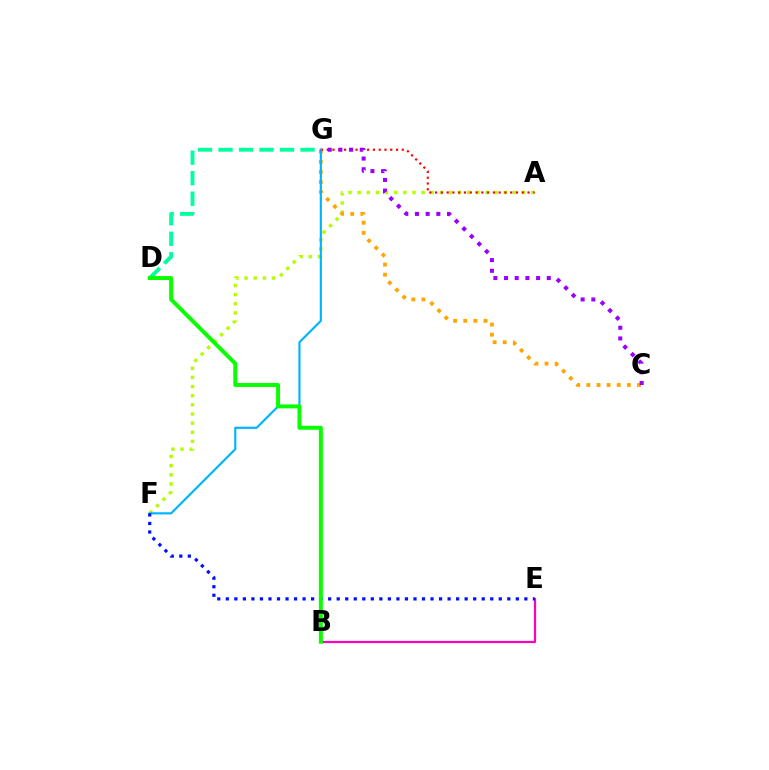{('A', 'F'): [{'color': '#b3ff00', 'line_style': 'dotted', 'thickness': 2.48}], ('C', 'G'): [{'color': '#ffa500', 'line_style': 'dotted', 'thickness': 2.75}, {'color': '#9b00ff', 'line_style': 'dotted', 'thickness': 2.9}], ('A', 'G'): [{'color': '#ff0000', 'line_style': 'dotted', 'thickness': 1.57}], ('B', 'E'): [{'color': '#ff00bd', 'line_style': 'solid', 'thickness': 1.6}], ('F', 'G'): [{'color': '#00b5ff', 'line_style': 'solid', 'thickness': 1.56}], ('E', 'F'): [{'color': '#0010ff', 'line_style': 'dotted', 'thickness': 2.32}], ('D', 'G'): [{'color': '#00ff9d', 'line_style': 'dashed', 'thickness': 2.78}], ('B', 'D'): [{'color': '#08ff00', 'line_style': 'solid', 'thickness': 2.85}]}